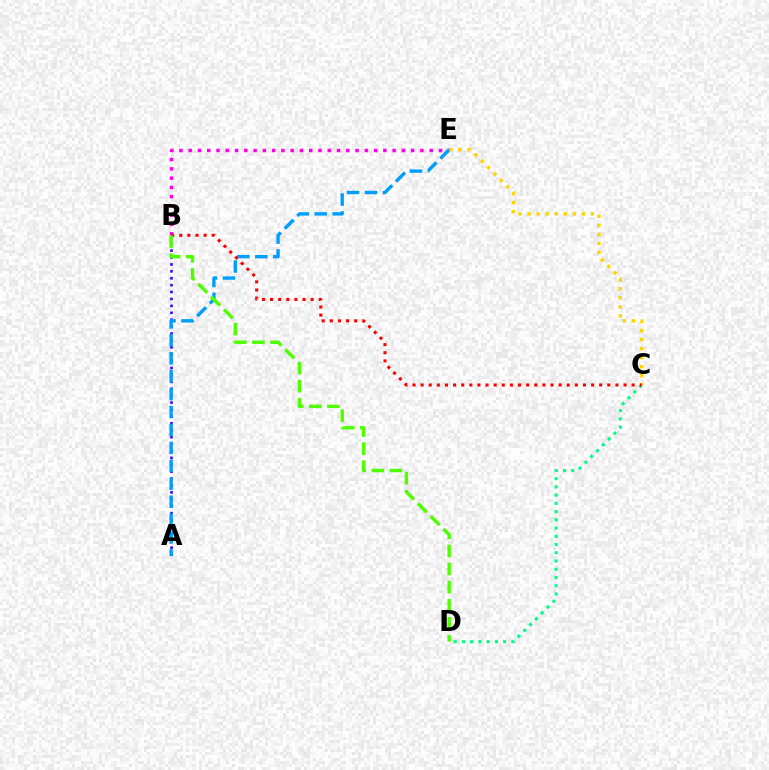{('A', 'B'): [{'color': '#3700ff', 'line_style': 'dotted', 'thickness': 1.88}], ('B', 'E'): [{'color': '#ff00ed', 'line_style': 'dotted', 'thickness': 2.52}], ('C', 'D'): [{'color': '#00ff86', 'line_style': 'dotted', 'thickness': 2.24}], ('A', 'E'): [{'color': '#009eff', 'line_style': 'dashed', 'thickness': 2.44}], ('C', 'E'): [{'color': '#ffd500', 'line_style': 'dotted', 'thickness': 2.45}], ('B', 'C'): [{'color': '#ff0000', 'line_style': 'dotted', 'thickness': 2.21}], ('B', 'D'): [{'color': '#4fff00', 'line_style': 'dashed', 'thickness': 2.46}]}